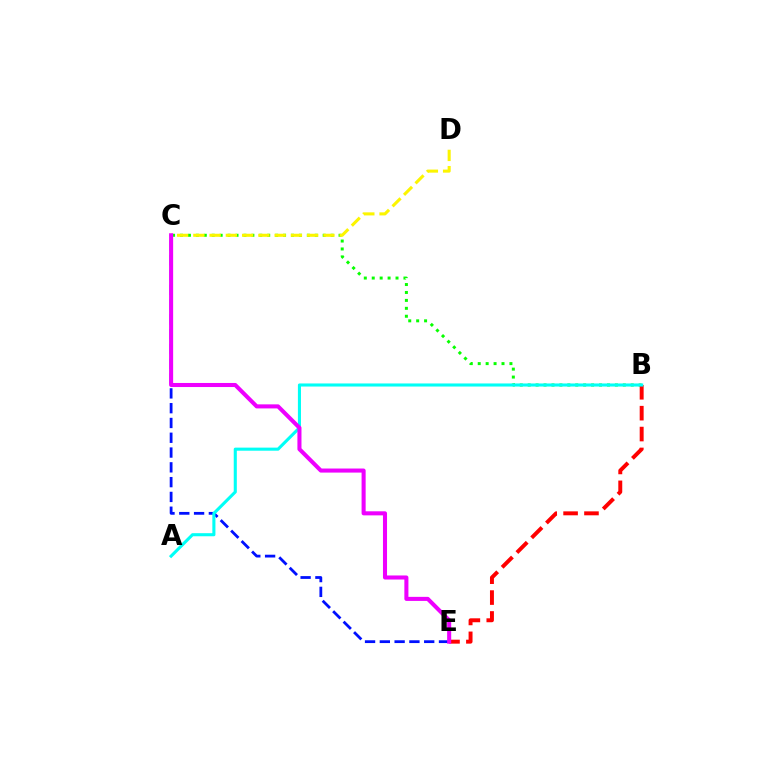{('B', 'C'): [{'color': '#08ff00', 'line_style': 'dotted', 'thickness': 2.15}], ('C', 'E'): [{'color': '#0010ff', 'line_style': 'dashed', 'thickness': 2.01}, {'color': '#ee00ff', 'line_style': 'solid', 'thickness': 2.92}], ('B', 'E'): [{'color': '#ff0000', 'line_style': 'dashed', 'thickness': 2.84}], ('C', 'D'): [{'color': '#fcf500', 'line_style': 'dashed', 'thickness': 2.21}], ('A', 'B'): [{'color': '#00fff6', 'line_style': 'solid', 'thickness': 2.22}]}